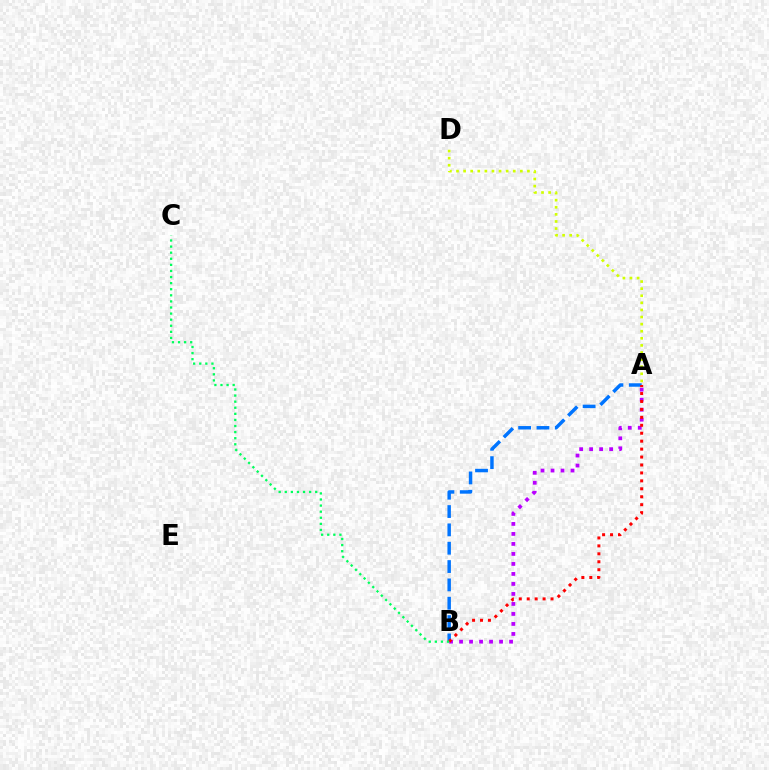{('A', 'B'): [{'color': '#b900ff', 'line_style': 'dotted', 'thickness': 2.72}, {'color': '#0074ff', 'line_style': 'dashed', 'thickness': 2.49}, {'color': '#ff0000', 'line_style': 'dotted', 'thickness': 2.16}], ('A', 'D'): [{'color': '#d1ff00', 'line_style': 'dotted', 'thickness': 1.93}], ('B', 'C'): [{'color': '#00ff5c', 'line_style': 'dotted', 'thickness': 1.65}]}